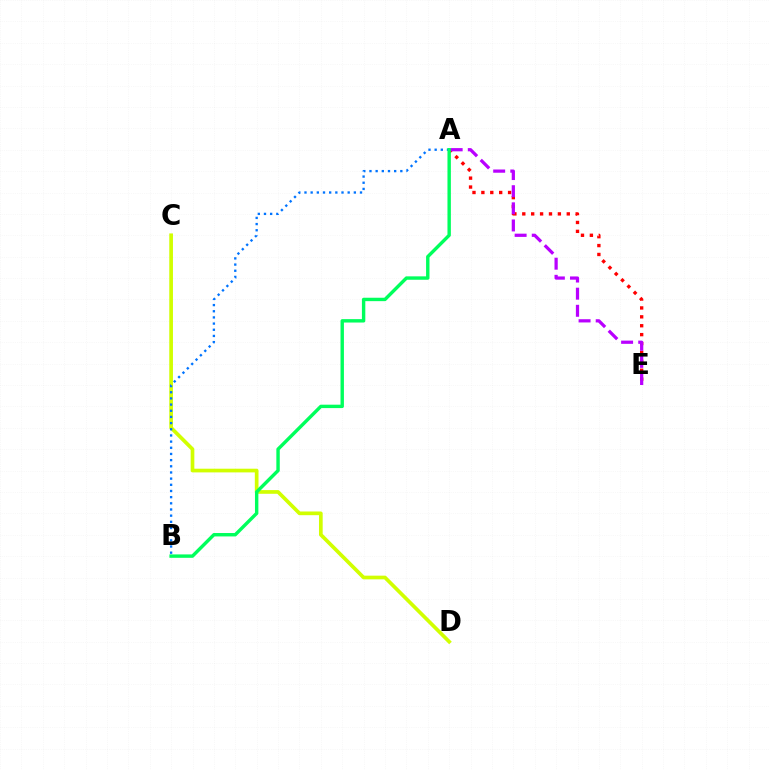{('A', 'E'): [{'color': '#ff0000', 'line_style': 'dotted', 'thickness': 2.42}, {'color': '#b900ff', 'line_style': 'dashed', 'thickness': 2.33}], ('C', 'D'): [{'color': '#d1ff00', 'line_style': 'solid', 'thickness': 2.66}], ('A', 'B'): [{'color': '#0074ff', 'line_style': 'dotted', 'thickness': 1.68}, {'color': '#00ff5c', 'line_style': 'solid', 'thickness': 2.45}]}